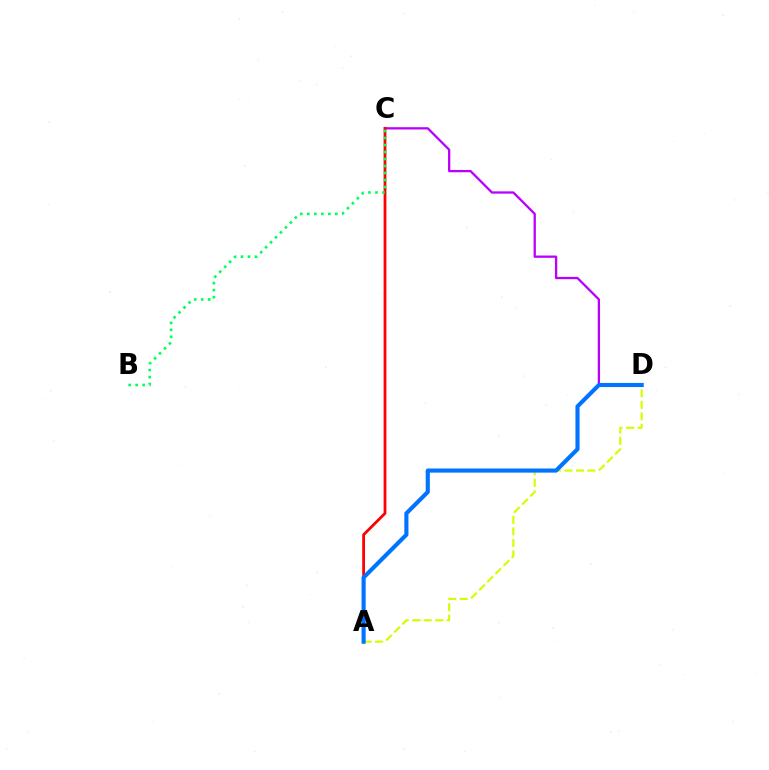{('C', 'D'): [{'color': '#b900ff', 'line_style': 'solid', 'thickness': 1.64}], ('A', 'C'): [{'color': '#ff0000', 'line_style': 'solid', 'thickness': 2.01}], ('A', 'D'): [{'color': '#d1ff00', 'line_style': 'dashed', 'thickness': 1.56}, {'color': '#0074ff', 'line_style': 'solid', 'thickness': 2.97}], ('B', 'C'): [{'color': '#00ff5c', 'line_style': 'dotted', 'thickness': 1.9}]}